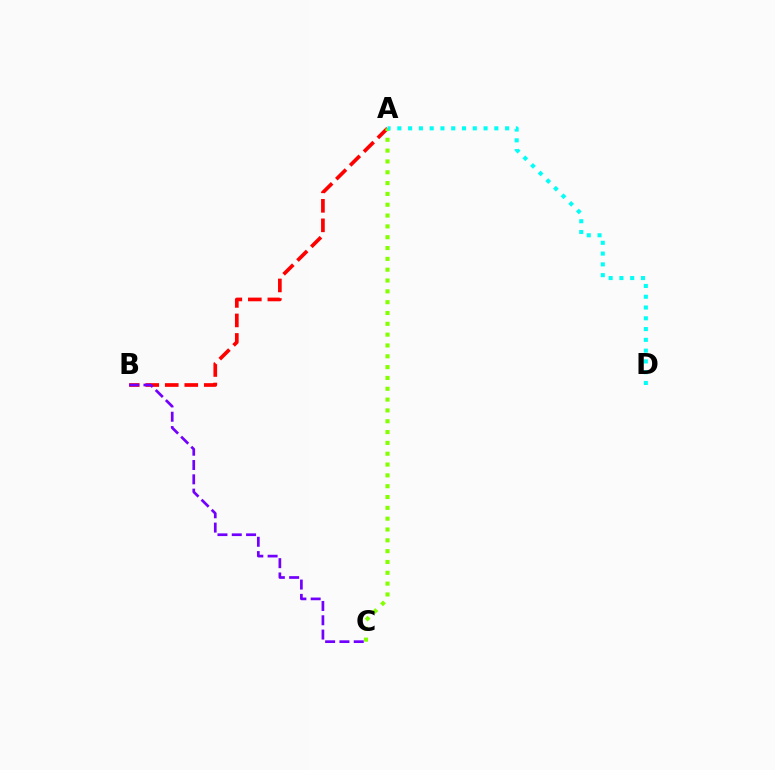{('A', 'B'): [{'color': '#ff0000', 'line_style': 'dashed', 'thickness': 2.65}], ('A', 'C'): [{'color': '#84ff00', 'line_style': 'dotted', 'thickness': 2.94}], ('A', 'D'): [{'color': '#00fff6', 'line_style': 'dotted', 'thickness': 2.93}], ('B', 'C'): [{'color': '#7200ff', 'line_style': 'dashed', 'thickness': 1.94}]}